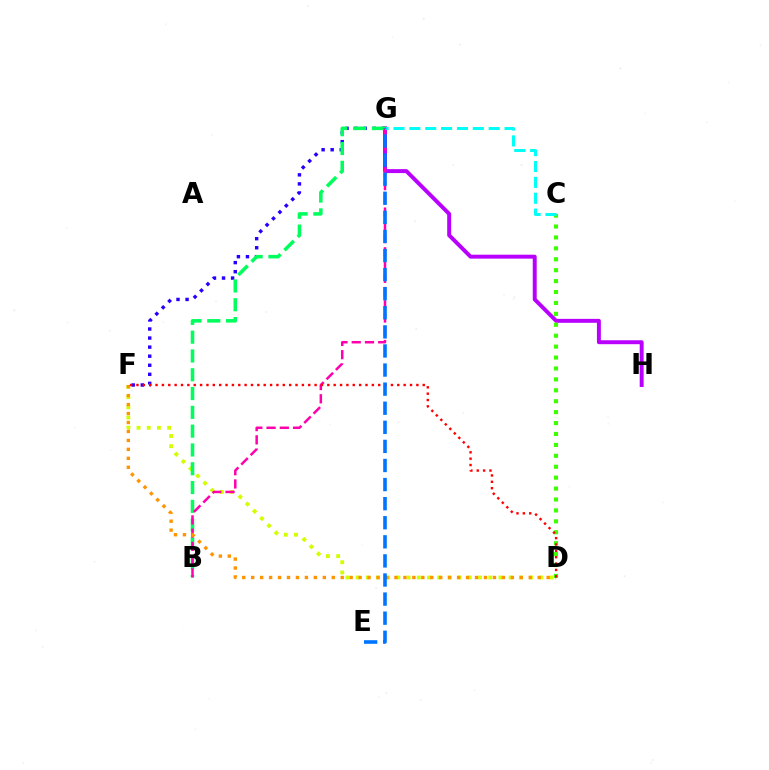{('D', 'F'): [{'color': '#d1ff00', 'line_style': 'dotted', 'thickness': 2.77}, {'color': '#ff9400', 'line_style': 'dotted', 'thickness': 2.43}, {'color': '#ff0000', 'line_style': 'dotted', 'thickness': 1.73}], ('F', 'G'): [{'color': '#2500ff', 'line_style': 'dotted', 'thickness': 2.46}], ('G', 'H'): [{'color': '#b900ff', 'line_style': 'solid', 'thickness': 2.84}], ('B', 'G'): [{'color': '#00ff5c', 'line_style': 'dashed', 'thickness': 2.55}, {'color': '#ff00ac', 'line_style': 'dashed', 'thickness': 1.8}], ('C', 'D'): [{'color': '#3dff00', 'line_style': 'dotted', 'thickness': 2.97}], ('C', 'G'): [{'color': '#00fff6', 'line_style': 'dashed', 'thickness': 2.16}], ('E', 'G'): [{'color': '#0074ff', 'line_style': 'dashed', 'thickness': 2.59}]}